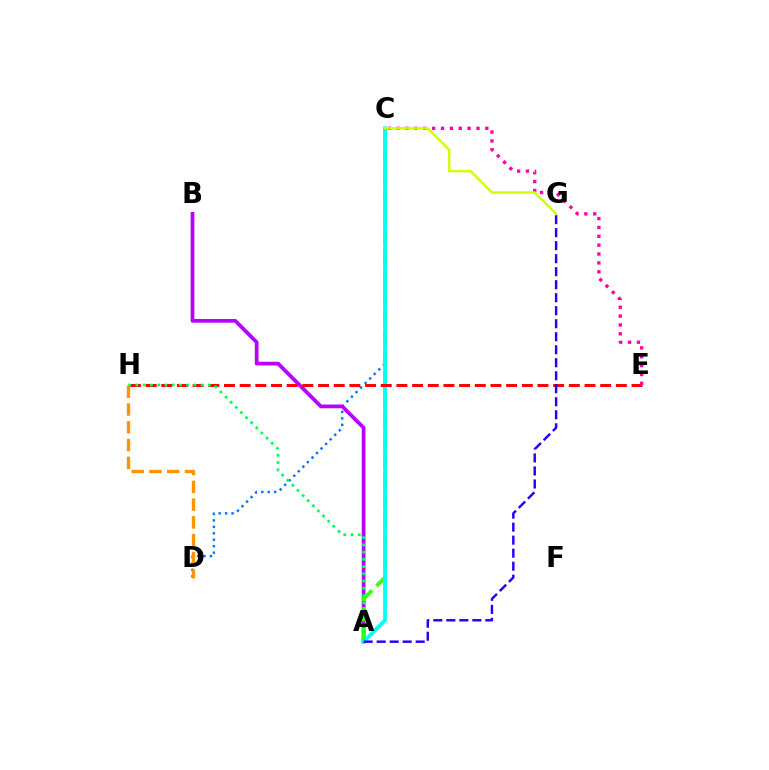{('C', 'D'): [{'color': '#0074ff', 'line_style': 'dotted', 'thickness': 1.75}], ('A', 'B'): [{'color': '#b900ff', 'line_style': 'solid', 'thickness': 2.7}], ('A', 'C'): [{'color': '#3dff00', 'line_style': 'dashed', 'thickness': 2.76}, {'color': '#00fff6', 'line_style': 'solid', 'thickness': 2.7}], ('D', 'H'): [{'color': '#ff9400', 'line_style': 'dashed', 'thickness': 2.42}], ('E', 'H'): [{'color': '#ff0000', 'line_style': 'dashed', 'thickness': 2.13}], ('C', 'E'): [{'color': '#ff00ac', 'line_style': 'dotted', 'thickness': 2.41}], ('A', 'G'): [{'color': '#2500ff', 'line_style': 'dashed', 'thickness': 1.77}], ('A', 'H'): [{'color': '#00ff5c', 'line_style': 'dotted', 'thickness': 1.97}], ('C', 'G'): [{'color': '#d1ff00', 'line_style': 'solid', 'thickness': 1.77}]}